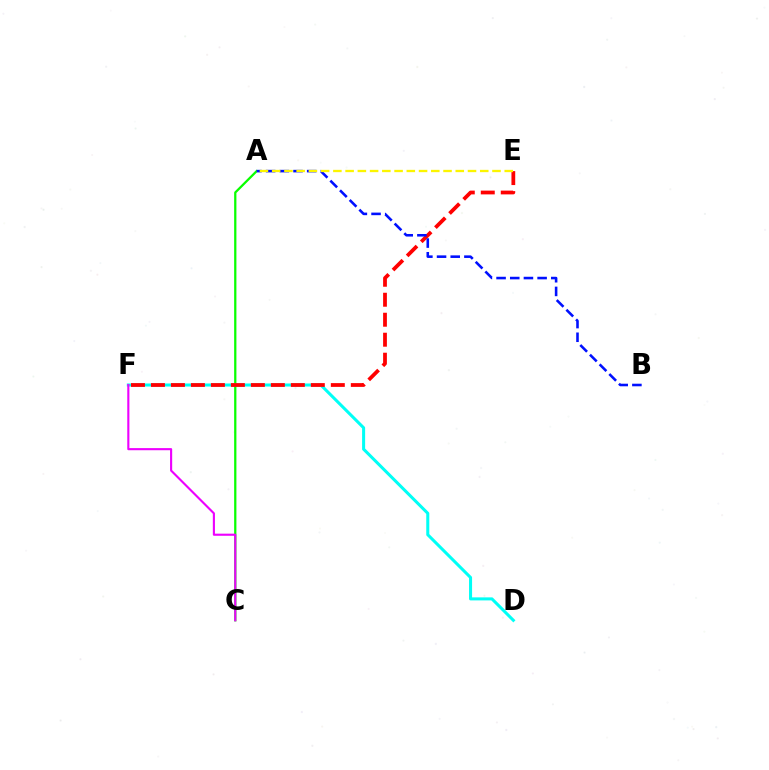{('A', 'C'): [{'color': '#08ff00', 'line_style': 'solid', 'thickness': 1.63}], ('D', 'F'): [{'color': '#00fff6', 'line_style': 'solid', 'thickness': 2.19}], ('C', 'F'): [{'color': '#ee00ff', 'line_style': 'solid', 'thickness': 1.53}], ('E', 'F'): [{'color': '#ff0000', 'line_style': 'dashed', 'thickness': 2.72}], ('A', 'B'): [{'color': '#0010ff', 'line_style': 'dashed', 'thickness': 1.86}], ('A', 'E'): [{'color': '#fcf500', 'line_style': 'dashed', 'thickness': 1.66}]}